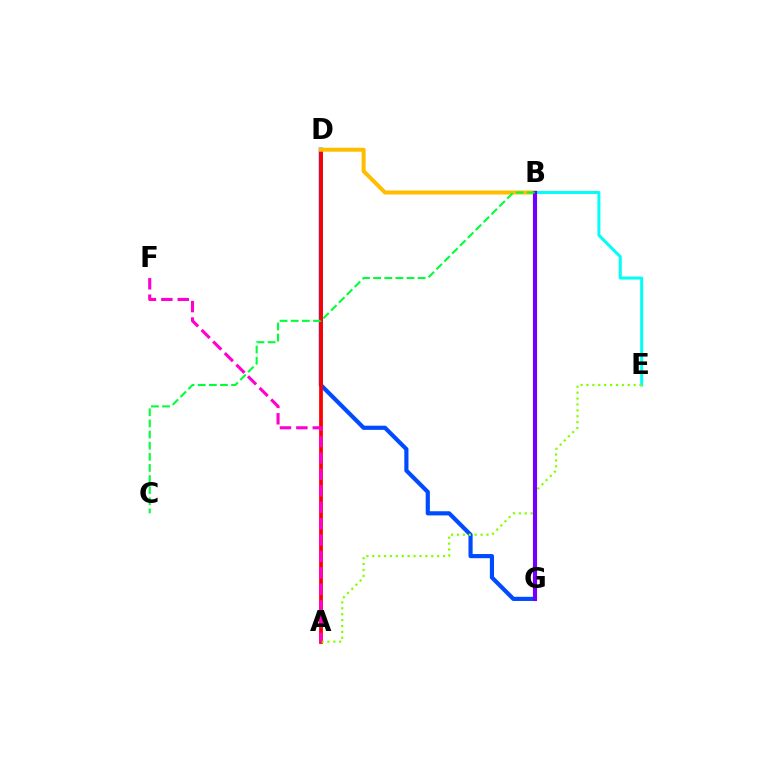{('B', 'E'): [{'color': '#00fff6', 'line_style': 'solid', 'thickness': 2.14}], ('D', 'G'): [{'color': '#004bff', 'line_style': 'solid', 'thickness': 3.0}], ('A', 'D'): [{'color': '#ff0000', 'line_style': 'solid', 'thickness': 2.7}], ('B', 'D'): [{'color': '#ffbd00', 'line_style': 'solid', 'thickness': 2.88}], ('A', 'E'): [{'color': '#84ff00', 'line_style': 'dotted', 'thickness': 1.6}], ('B', 'G'): [{'color': '#7200ff', 'line_style': 'solid', 'thickness': 2.97}], ('B', 'C'): [{'color': '#00ff39', 'line_style': 'dashed', 'thickness': 1.51}], ('A', 'F'): [{'color': '#ff00cf', 'line_style': 'dashed', 'thickness': 2.23}]}